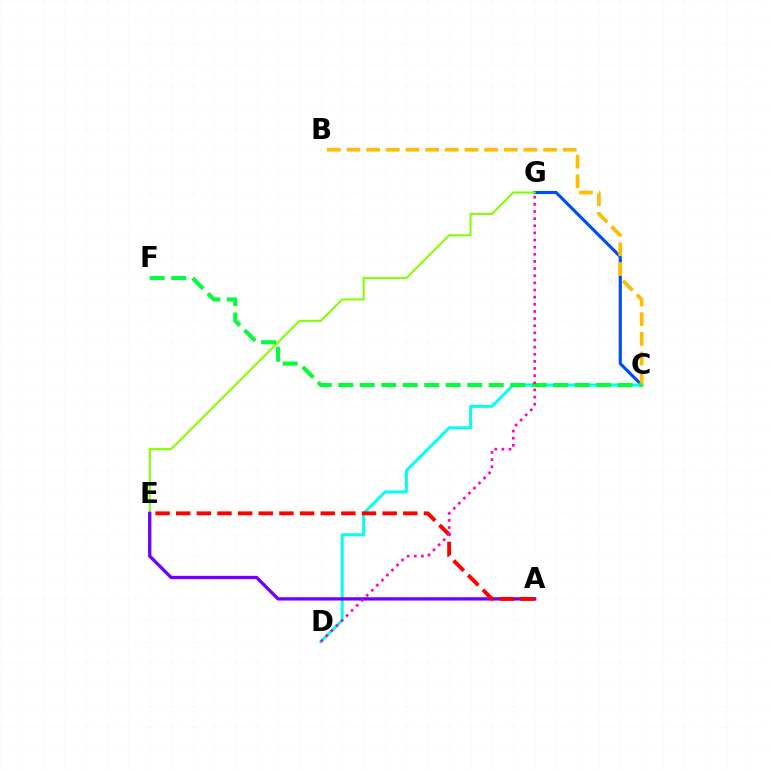{('C', 'G'): [{'color': '#004bff', 'line_style': 'solid', 'thickness': 2.26}], ('E', 'G'): [{'color': '#84ff00', 'line_style': 'solid', 'thickness': 1.5}], ('C', 'D'): [{'color': '#00fff6', 'line_style': 'solid', 'thickness': 2.15}], ('B', 'C'): [{'color': '#ffbd00', 'line_style': 'dashed', 'thickness': 2.67}], ('C', 'F'): [{'color': '#00ff39', 'line_style': 'dashed', 'thickness': 2.92}], ('A', 'E'): [{'color': '#7200ff', 'line_style': 'solid', 'thickness': 2.39}, {'color': '#ff0000', 'line_style': 'dashed', 'thickness': 2.8}], ('D', 'G'): [{'color': '#ff00cf', 'line_style': 'dotted', 'thickness': 1.94}]}